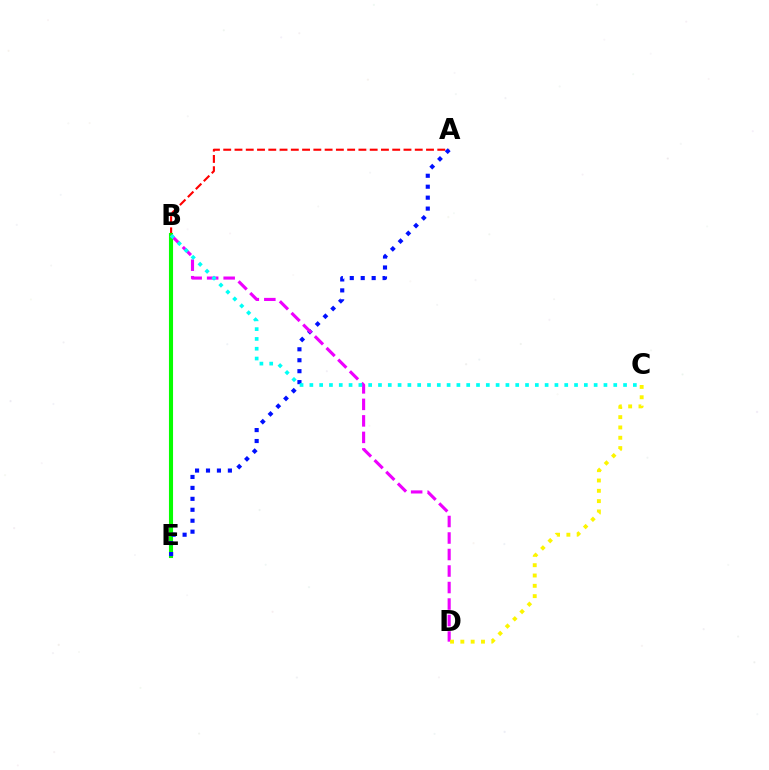{('A', 'B'): [{'color': '#ff0000', 'line_style': 'dashed', 'thickness': 1.53}], ('B', 'E'): [{'color': '#08ff00', 'line_style': 'solid', 'thickness': 2.95}], ('A', 'E'): [{'color': '#0010ff', 'line_style': 'dotted', 'thickness': 2.97}], ('B', 'D'): [{'color': '#ee00ff', 'line_style': 'dashed', 'thickness': 2.24}], ('B', 'C'): [{'color': '#00fff6', 'line_style': 'dotted', 'thickness': 2.66}], ('C', 'D'): [{'color': '#fcf500', 'line_style': 'dotted', 'thickness': 2.8}]}